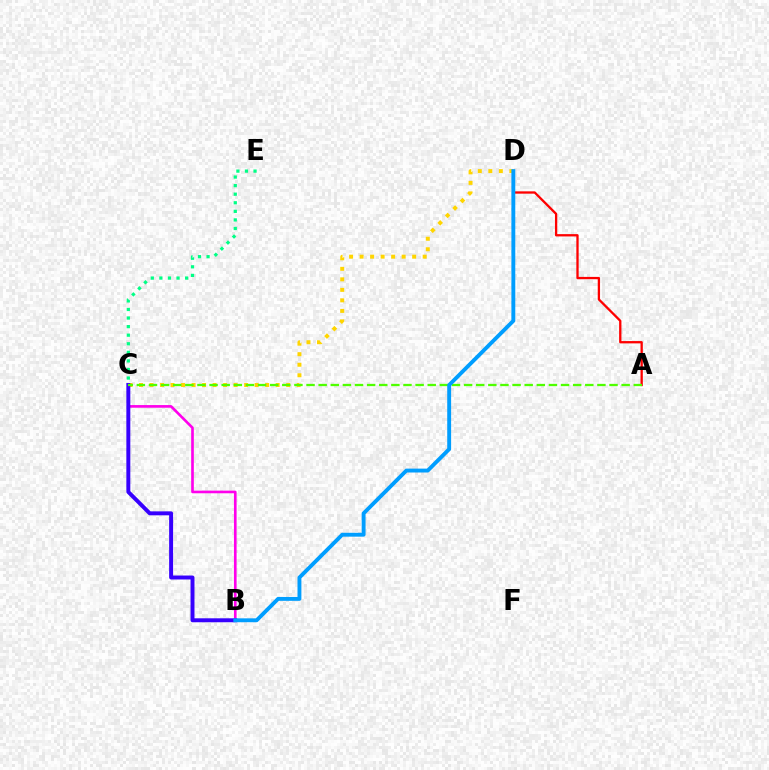{('B', 'C'): [{'color': '#ff00ed', 'line_style': 'solid', 'thickness': 1.91}, {'color': '#3700ff', 'line_style': 'solid', 'thickness': 2.85}], ('C', 'D'): [{'color': '#ffd500', 'line_style': 'dotted', 'thickness': 2.86}], ('A', 'D'): [{'color': '#ff0000', 'line_style': 'solid', 'thickness': 1.66}], ('C', 'E'): [{'color': '#00ff86', 'line_style': 'dotted', 'thickness': 2.33}], ('A', 'C'): [{'color': '#4fff00', 'line_style': 'dashed', 'thickness': 1.65}], ('B', 'D'): [{'color': '#009eff', 'line_style': 'solid', 'thickness': 2.8}]}